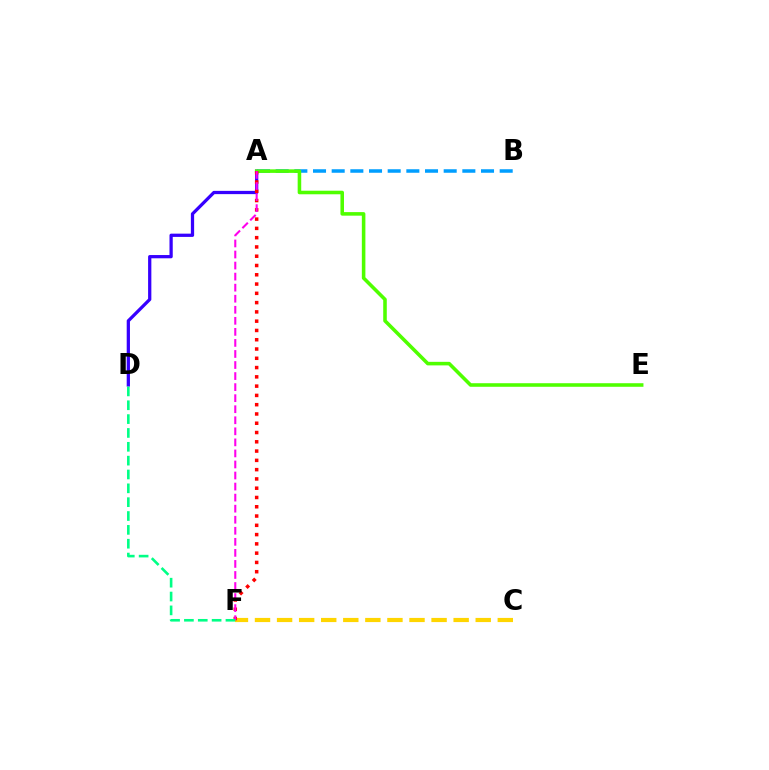{('C', 'F'): [{'color': '#ffd500', 'line_style': 'dashed', 'thickness': 3.0}], ('A', 'D'): [{'color': '#3700ff', 'line_style': 'solid', 'thickness': 2.34}], ('A', 'B'): [{'color': '#009eff', 'line_style': 'dashed', 'thickness': 2.54}], ('A', 'E'): [{'color': '#4fff00', 'line_style': 'solid', 'thickness': 2.56}], ('A', 'F'): [{'color': '#ff0000', 'line_style': 'dotted', 'thickness': 2.52}, {'color': '#ff00ed', 'line_style': 'dashed', 'thickness': 1.5}], ('D', 'F'): [{'color': '#00ff86', 'line_style': 'dashed', 'thickness': 1.88}]}